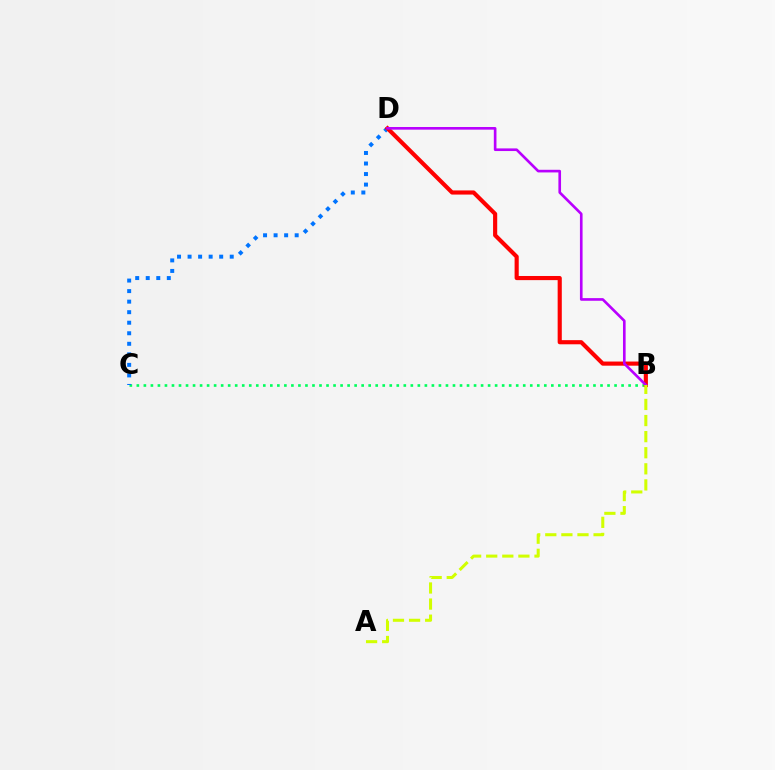{('B', 'C'): [{'color': '#00ff5c', 'line_style': 'dotted', 'thickness': 1.91}], ('C', 'D'): [{'color': '#0074ff', 'line_style': 'dotted', 'thickness': 2.86}], ('B', 'D'): [{'color': '#ff0000', 'line_style': 'solid', 'thickness': 2.98}, {'color': '#b900ff', 'line_style': 'solid', 'thickness': 1.9}], ('A', 'B'): [{'color': '#d1ff00', 'line_style': 'dashed', 'thickness': 2.19}]}